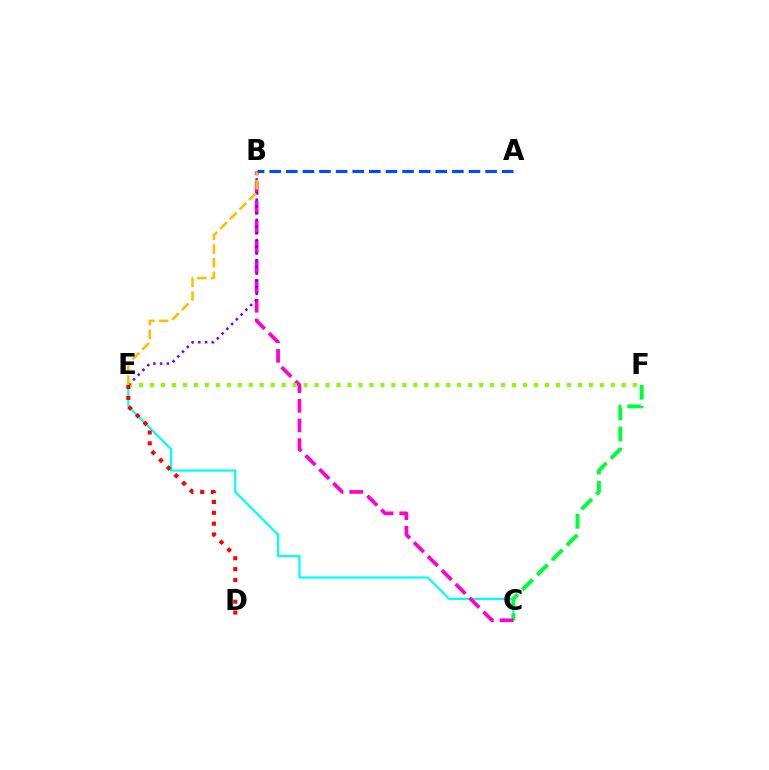{('C', 'E'): [{'color': '#00fff6', 'line_style': 'solid', 'thickness': 1.6}], ('C', 'F'): [{'color': '#00ff39', 'line_style': 'dashed', 'thickness': 2.85}], ('B', 'C'): [{'color': '#ff00cf', 'line_style': 'dashed', 'thickness': 2.67}], ('E', 'F'): [{'color': '#84ff00', 'line_style': 'dotted', 'thickness': 2.98}], ('D', 'E'): [{'color': '#ff0000', 'line_style': 'dotted', 'thickness': 2.95}], ('B', 'E'): [{'color': '#7200ff', 'line_style': 'dotted', 'thickness': 1.83}, {'color': '#ffbd00', 'line_style': 'dashed', 'thickness': 1.86}], ('A', 'B'): [{'color': '#004bff', 'line_style': 'dashed', 'thickness': 2.26}]}